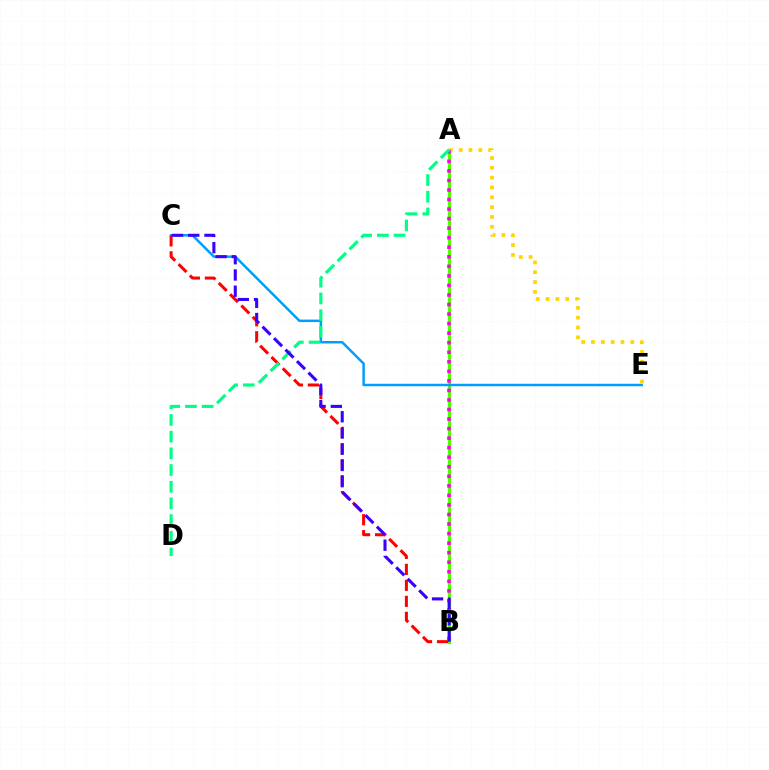{('A', 'B'): [{'color': '#4fff00', 'line_style': 'solid', 'thickness': 2.36}, {'color': '#ff00ed', 'line_style': 'dotted', 'thickness': 2.59}], ('C', 'E'): [{'color': '#009eff', 'line_style': 'solid', 'thickness': 1.78}], ('B', 'C'): [{'color': '#ff0000', 'line_style': 'dashed', 'thickness': 2.17}, {'color': '#3700ff', 'line_style': 'dashed', 'thickness': 2.21}], ('A', 'E'): [{'color': '#ffd500', 'line_style': 'dotted', 'thickness': 2.67}], ('A', 'D'): [{'color': '#00ff86', 'line_style': 'dashed', 'thickness': 2.27}]}